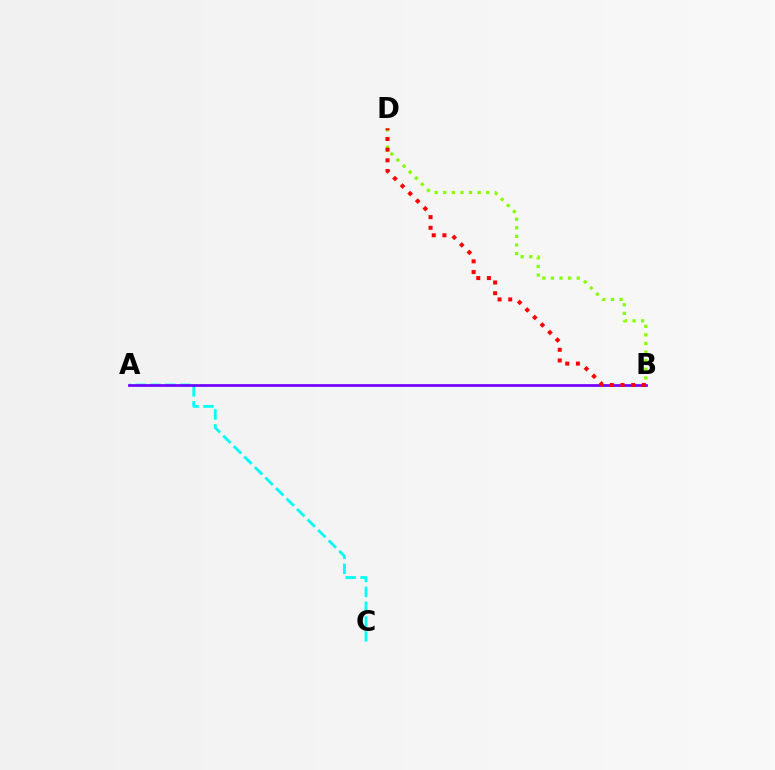{('B', 'D'): [{'color': '#84ff00', 'line_style': 'dotted', 'thickness': 2.34}, {'color': '#ff0000', 'line_style': 'dotted', 'thickness': 2.9}], ('A', 'C'): [{'color': '#00fff6', 'line_style': 'dashed', 'thickness': 2.02}], ('A', 'B'): [{'color': '#7200ff', 'line_style': 'solid', 'thickness': 1.96}]}